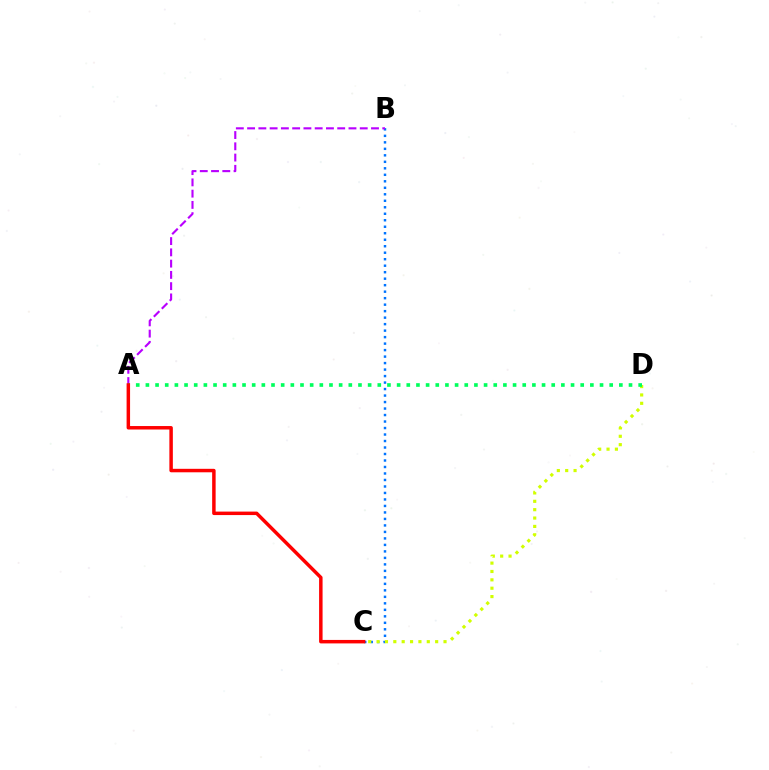{('B', 'C'): [{'color': '#0074ff', 'line_style': 'dotted', 'thickness': 1.76}], ('C', 'D'): [{'color': '#d1ff00', 'line_style': 'dotted', 'thickness': 2.27}], ('A', 'B'): [{'color': '#b900ff', 'line_style': 'dashed', 'thickness': 1.53}], ('A', 'D'): [{'color': '#00ff5c', 'line_style': 'dotted', 'thickness': 2.63}], ('A', 'C'): [{'color': '#ff0000', 'line_style': 'solid', 'thickness': 2.5}]}